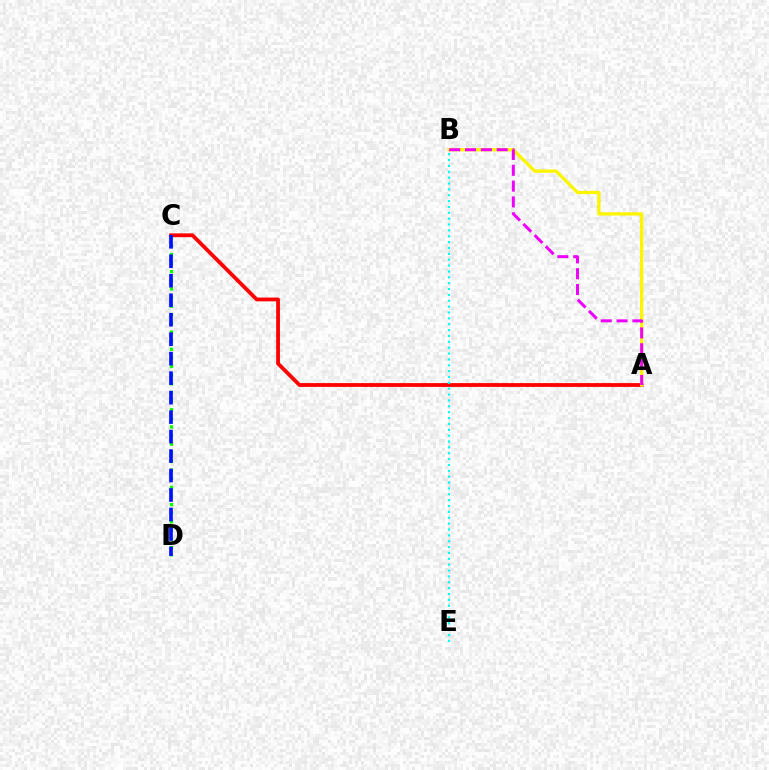{('C', 'D'): [{'color': '#08ff00', 'line_style': 'dotted', 'thickness': 2.34}, {'color': '#0010ff', 'line_style': 'dashed', 'thickness': 2.65}], ('A', 'C'): [{'color': '#ff0000', 'line_style': 'solid', 'thickness': 2.73}], ('A', 'B'): [{'color': '#fcf500', 'line_style': 'solid', 'thickness': 2.38}, {'color': '#ee00ff', 'line_style': 'dashed', 'thickness': 2.15}], ('B', 'E'): [{'color': '#00fff6', 'line_style': 'dotted', 'thickness': 1.59}]}